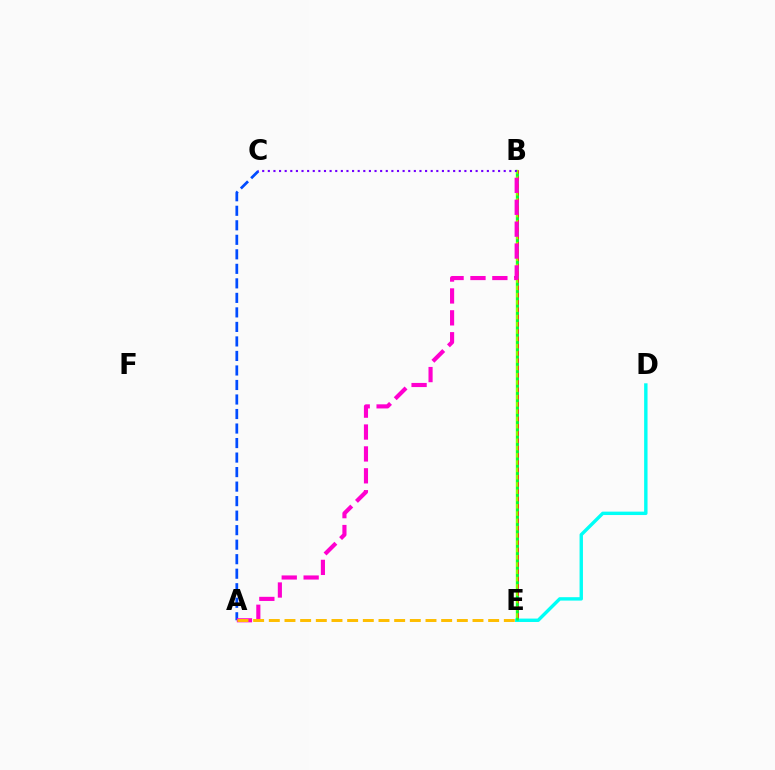{('B', 'E'): [{'color': '#ff0000', 'line_style': 'solid', 'thickness': 1.95}, {'color': '#84ff00', 'line_style': 'solid', 'thickness': 1.73}, {'color': '#00ff39', 'line_style': 'dotted', 'thickness': 1.98}], ('A', 'C'): [{'color': '#004bff', 'line_style': 'dashed', 'thickness': 1.97}], ('D', 'E'): [{'color': '#00fff6', 'line_style': 'solid', 'thickness': 2.45}], ('B', 'C'): [{'color': '#7200ff', 'line_style': 'dotted', 'thickness': 1.53}], ('A', 'B'): [{'color': '#ff00cf', 'line_style': 'dashed', 'thickness': 2.97}], ('A', 'E'): [{'color': '#ffbd00', 'line_style': 'dashed', 'thickness': 2.13}]}